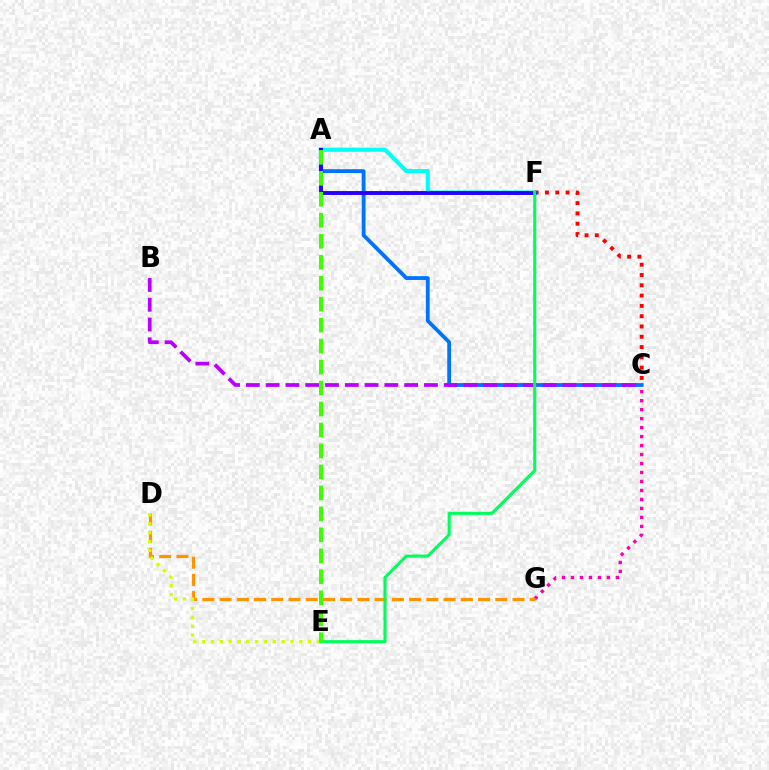{('A', 'F'): [{'color': '#00fff6', 'line_style': 'solid', 'thickness': 2.97}, {'color': '#2500ff', 'line_style': 'solid', 'thickness': 2.81}], ('C', 'F'): [{'color': '#ff0000', 'line_style': 'dotted', 'thickness': 2.8}], ('C', 'G'): [{'color': '#ff00ac', 'line_style': 'dotted', 'thickness': 2.44}], ('A', 'C'): [{'color': '#0074ff', 'line_style': 'solid', 'thickness': 2.75}], ('D', 'G'): [{'color': '#ff9400', 'line_style': 'dashed', 'thickness': 2.34}], ('B', 'C'): [{'color': '#b900ff', 'line_style': 'dashed', 'thickness': 2.69}], ('D', 'E'): [{'color': '#d1ff00', 'line_style': 'dotted', 'thickness': 2.4}], ('E', 'F'): [{'color': '#00ff5c', 'line_style': 'solid', 'thickness': 2.22}], ('A', 'E'): [{'color': '#3dff00', 'line_style': 'dashed', 'thickness': 2.85}]}